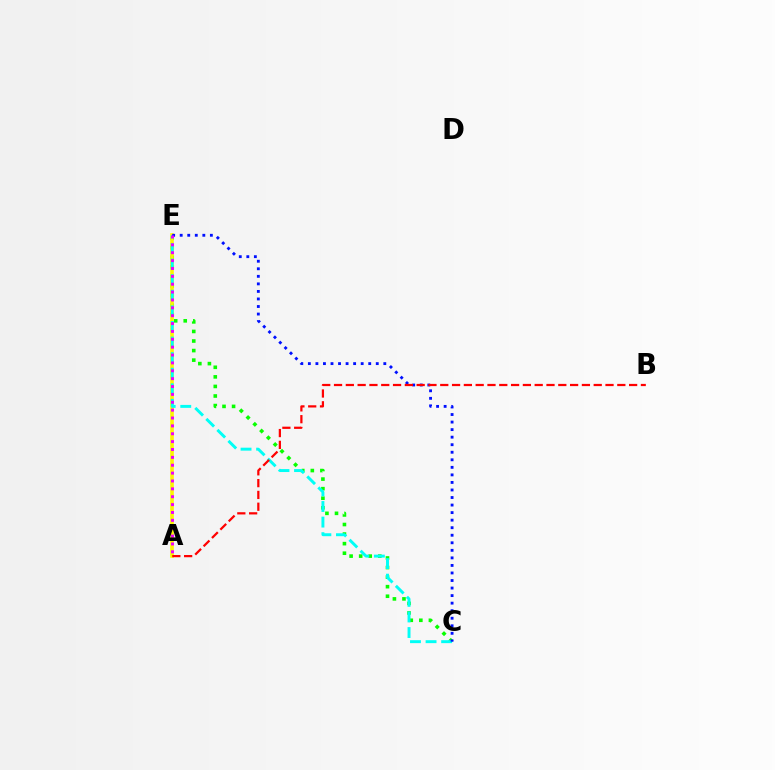{('C', 'E'): [{'color': '#08ff00', 'line_style': 'dotted', 'thickness': 2.6}, {'color': '#00fff6', 'line_style': 'dashed', 'thickness': 2.12}, {'color': '#0010ff', 'line_style': 'dotted', 'thickness': 2.05}], ('A', 'E'): [{'color': '#fcf500', 'line_style': 'solid', 'thickness': 2.6}, {'color': '#ee00ff', 'line_style': 'dotted', 'thickness': 2.14}], ('A', 'B'): [{'color': '#ff0000', 'line_style': 'dashed', 'thickness': 1.6}]}